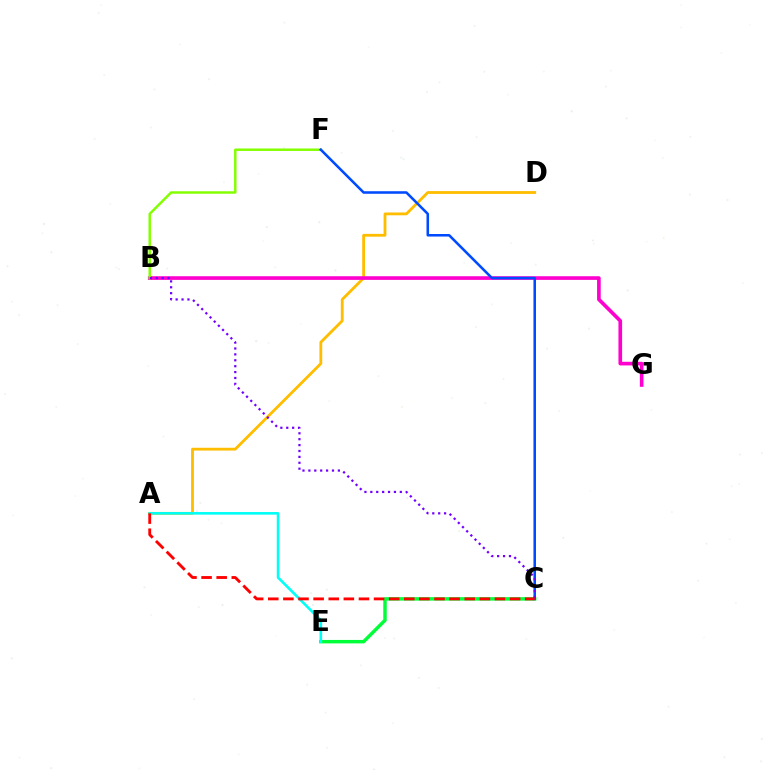{('A', 'D'): [{'color': '#ffbd00', 'line_style': 'solid', 'thickness': 2.02}], ('C', 'E'): [{'color': '#00ff39', 'line_style': 'solid', 'thickness': 2.49}], ('B', 'G'): [{'color': '#ff00cf', 'line_style': 'solid', 'thickness': 2.63}], ('A', 'E'): [{'color': '#00fff6', 'line_style': 'solid', 'thickness': 1.87}], ('B', 'F'): [{'color': '#84ff00', 'line_style': 'solid', 'thickness': 1.79}], ('C', 'F'): [{'color': '#004bff', 'line_style': 'solid', 'thickness': 1.84}], ('B', 'C'): [{'color': '#7200ff', 'line_style': 'dotted', 'thickness': 1.6}], ('A', 'C'): [{'color': '#ff0000', 'line_style': 'dashed', 'thickness': 2.05}]}